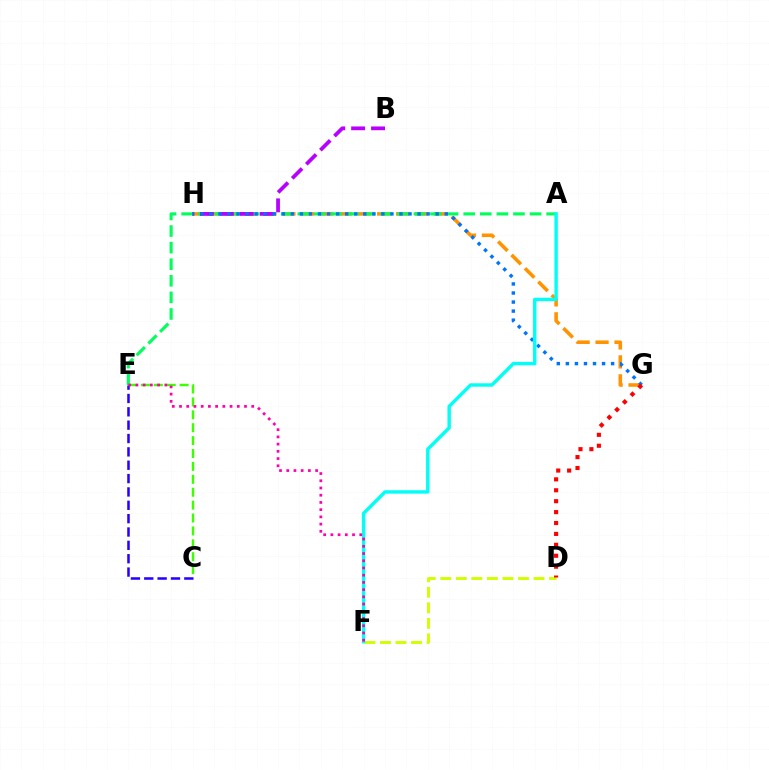{('G', 'H'): [{'color': '#ff9400', 'line_style': 'dashed', 'thickness': 2.57}, {'color': '#0074ff', 'line_style': 'dotted', 'thickness': 2.46}], ('D', 'F'): [{'color': '#d1ff00', 'line_style': 'dashed', 'thickness': 2.11}], ('A', 'E'): [{'color': '#00ff5c', 'line_style': 'dashed', 'thickness': 2.25}], ('C', 'E'): [{'color': '#3dff00', 'line_style': 'dashed', 'thickness': 1.75}, {'color': '#2500ff', 'line_style': 'dashed', 'thickness': 1.81}], ('B', 'H'): [{'color': '#b900ff', 'line_style': 'dashed', 'thickness': 2.71}], ('D', 'G'): [{'color': '#ff0000', 'line_style': 'dotted', 'thickness': 2.97}], ('A', 'F'): [{'color': '#00fff6', 'line_style': 'solid', 'thickness': 2.45}], ('E', 'F'): [{'color': '#ff00ac', 'line_style': 'dotted', 'thickness': 1.96}]}